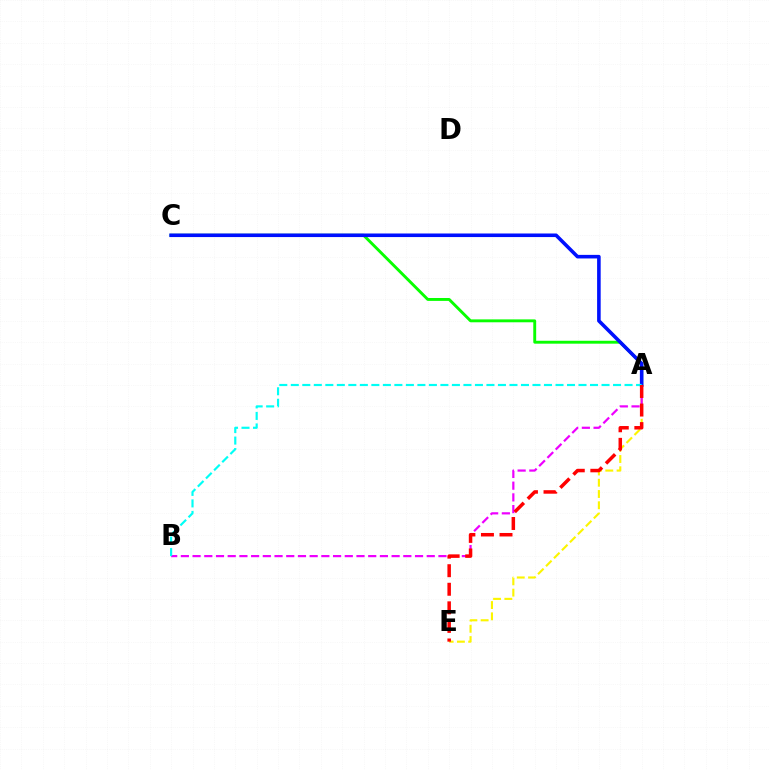{('A', 'E'): [{'color': '#fcf500', 'line_style': 'dashed', 'thickness': 1.53}, {'color': '#ff0000', 'line_style': 'dashed', 'thickness': 2.52}], ('A', 'C'): [{'color': '#08ff00', 'line_style': 'solid', 'thickness': 2.09}, {'color': '#0010ff', 'line_style': 'solid', 'thickness': 2.58}], ('A', 'B'): [{'color': '#ee00ff', 'line_style': 'dashed', 'thickness': 1.59}, {'color': '#00fff6', 'line_style': 'dashed', 'thickness': 1.56}]}